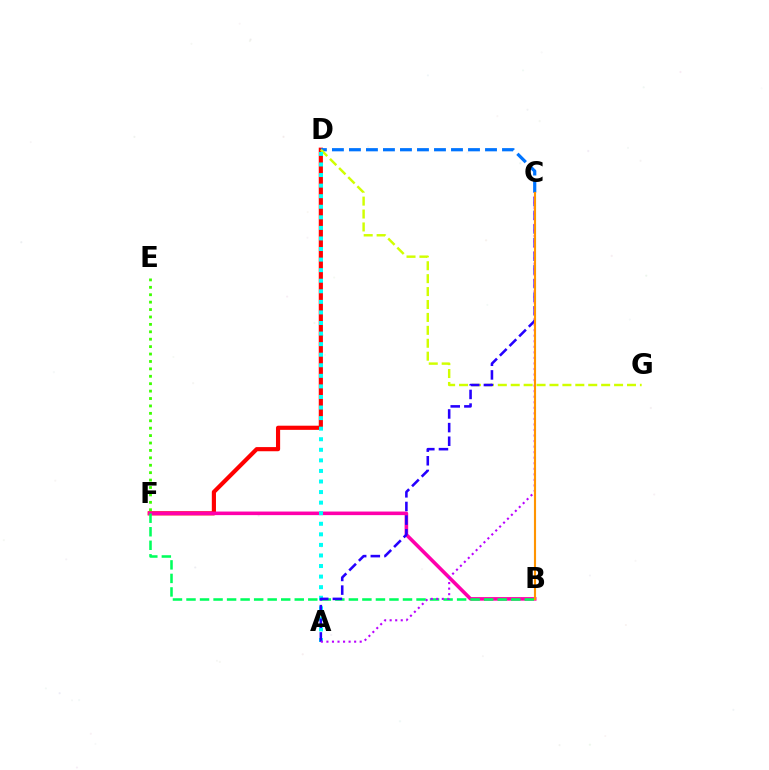{('D', 'F'): [{'color': '#ff0000', 'line_style': 'solid', 'thickness': 2.99}], ('B', 'F'): [{'color': '#ff00ac', 'line_style': 'solid', 'thickness': 2.58}, {'color': '#00ff5c', 'line_style': 'dashed', 'thickness': 1.84}], ('C', 'D'): [{'color': '#0074ff', 'line_style': 'dashed', 'thickness': 2.31}], ('D', 'G'): [{'color': '#d1ff00', 'line_style': 'dashed', 'thickness': 1.76}], ('A', 'D'): [{'color': '#00fff6', 'line_style': 'dotted', 'thickness': 2.87}], ('A', 'C'): [{'color': '#2500ff', 'line_style': 'dashed', 'thickness': 1.85}, {'color': '#b900ff', 'line_style': 'dotted', 'thickness': 1.51}], ('E', 'F'): [{'color': '#3dff00', 'line_style': 'dotted', 'thickness': 2.01}], ('B', 'C'): [{'color': '#ff9400', 'line_style': 'solid', 'thickness': 1.53}]}